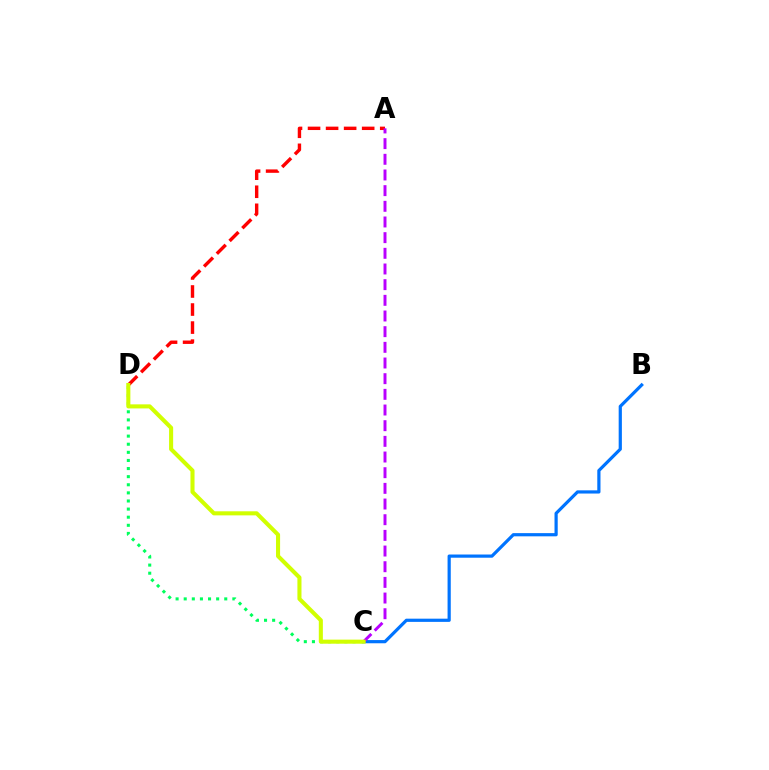{('C', 'D'): [{'color': '#00ff5c', 'line_style': 'dotted', 'thickness': 2.2}, {'color': '#d1ff00', 'line_style': 'solid', 'thickness': 2.93}], ('A', 'D'): [{'color': '#ff0000', 'line_style': 'dashed', 'thickness': 2.45}], ('B', 'C'): [{'color': '#0074ff', 'line_style': 'solid', 'thickness': 2.3}], ('A', 'C'): [{'color': '#b900ff', 'line_style': 'dashed', 'thickness': 2.13}]}